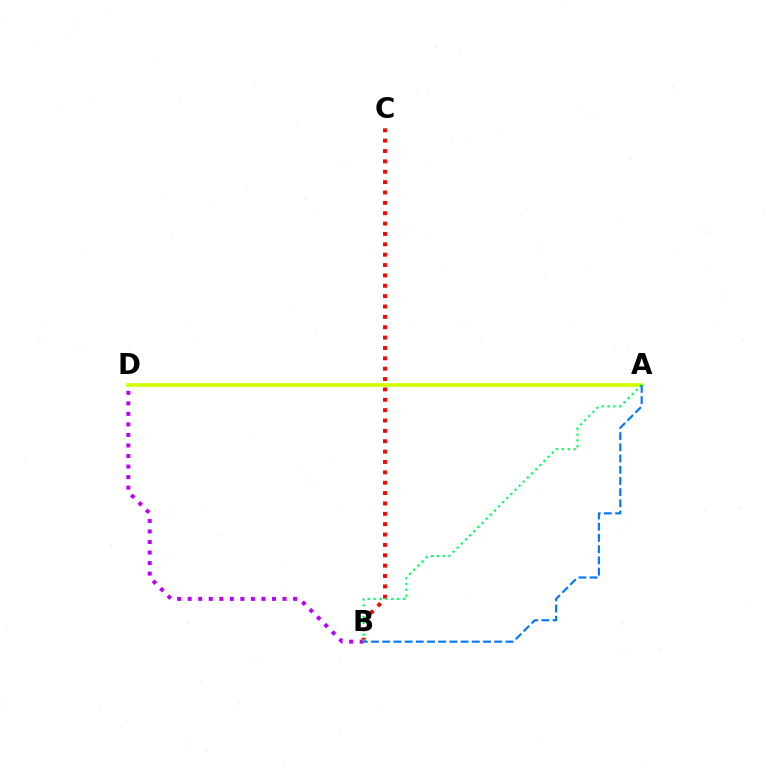{('B', 'D'): [{'color': '#b900ff', 'line_style': 'dotted', 'thickness': 2.86}], ('B', 'C'): [{'color': '#ff0000', 'line_style': 'dotted', 'thickness': 2.82}], ('A', 'D'): [{'color': '#d1ff00', 'line_style': 'solid', 'thickness': 2.6}], ('A', 'B'): [{'color': '#00ff5c', 'line_style': 'dotted', 'thickness': 1.59}, {'color': '#0074ff', 'line_style': 'dashed', 'thickness': 1.52}]}